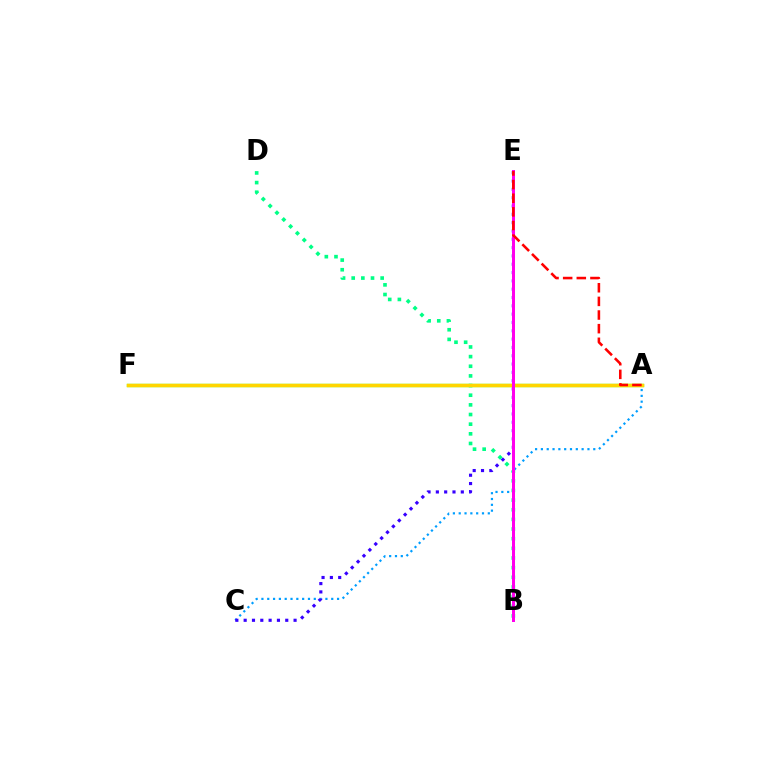{('A', 'F'): [{'color': '#4fff00', 'line_style': 'solid', 'thickness': 2.42}, {'color': '#ffd500', 'line_style': 'solid', 'thickness': 2.45}], ('A', 'C'): [{'color': '#009eff', 'line_style': 'dotted', 'thickness': 1.58}], ('C', 'E'): [{'color': '#3700ff', 'line_style': 'dotted', 'thickness': 2.26}], ('B', 'D'): [{'color': '#00ff86', 'line_style': 'dotted', 'thickness': 2.62}], ('B', 'E'): [{'color': '#ff00ed', 'line_style': 'solid', 'thickness': 2.16}], ('A', 'E'): [{'color': '#ff0000', 'line_style': 'dashed', 'thickness': 1.85}]}